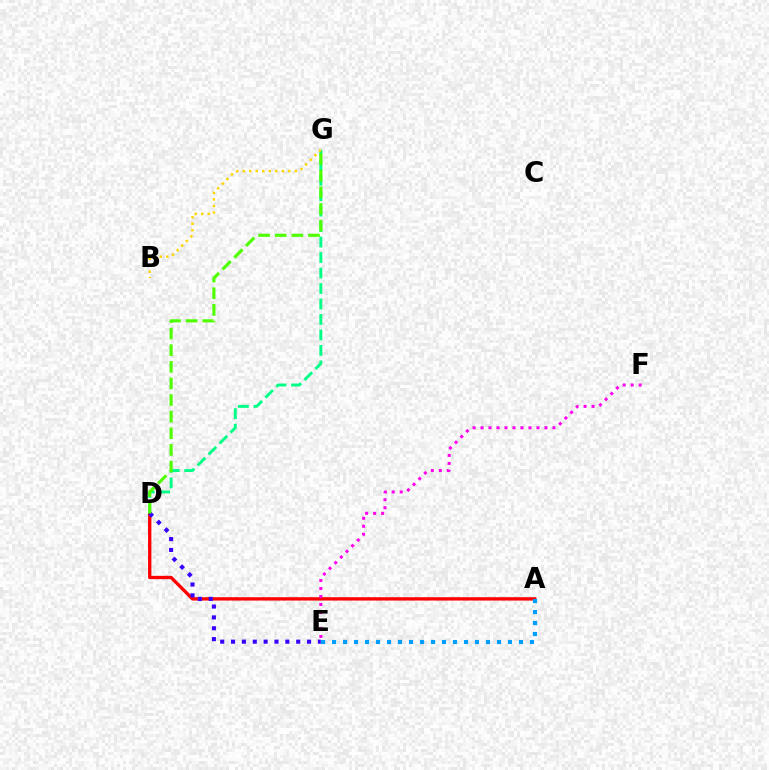{('A', 'D'): [{'color': '#ff0000', 'line_style': 'solid', 'thickness': 2.4}], ('E', 'F'): [{'color': '#ff00ed', 'line_style': 'dotted', 'thickness': 2.17}], ('D', 'E'): [{'color': '#3700ff', 'line_style': 'dotted', 'thickness': 2.95}], ('D', 'G'): [{'color': '#00ff86', 'line_style': 'dashed', 'thickness': 2.1}, {'color': '#4fff00', 'line_style': 'dashed', 'thickness': 2.26}], ('B', 'G'): [{'color': '#ffd500', 'line_style': 'dotted', 'thickness': 1.77}], ('A', 'E'): [{'color': '#009eff', 'line_style': 'dotted', 'thickness': 2.99}]}